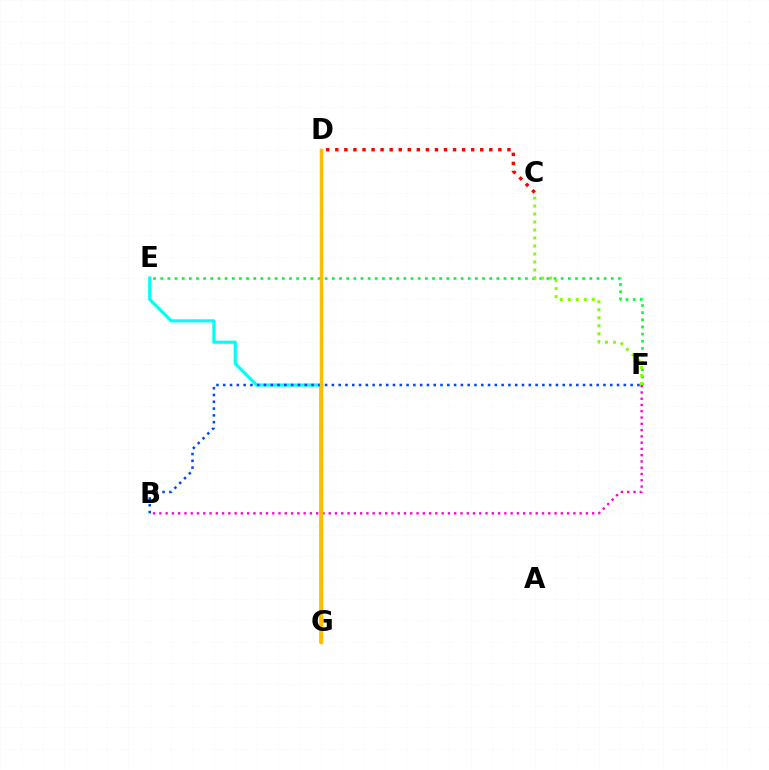{('E', 'G'): [{'color': '#00fff6', 'line_style': 'solid', 'thickness': 2.27}], ('E', 'F'): [{'color': '#00ff39', 'line_style': 'dotted', 'thickness': 1.94}], ('D', 'G'): [{'color': '#7200ff', 'line_style': 'solid', 'thickness': 2.13}, {'color': '#ffbd00', 'line_style': 'solid', 'thickness': 2.51}], ('C', 'F'): [{'color': '#84ff00', 'line_style': 'dotted', 'thickness': 2.17}], ('C', 'D'): [{'color': '#ff0000', 'line_style': 'dotted', 'thickness': 2.46}], ('B', 'F'): [{'color': '#004bff', 'line_style': 'dotted', 'thickness': 1.84}, {'color': '#ff00cf', 'line_style': 'dotted', 'thickness': 1.7}]}